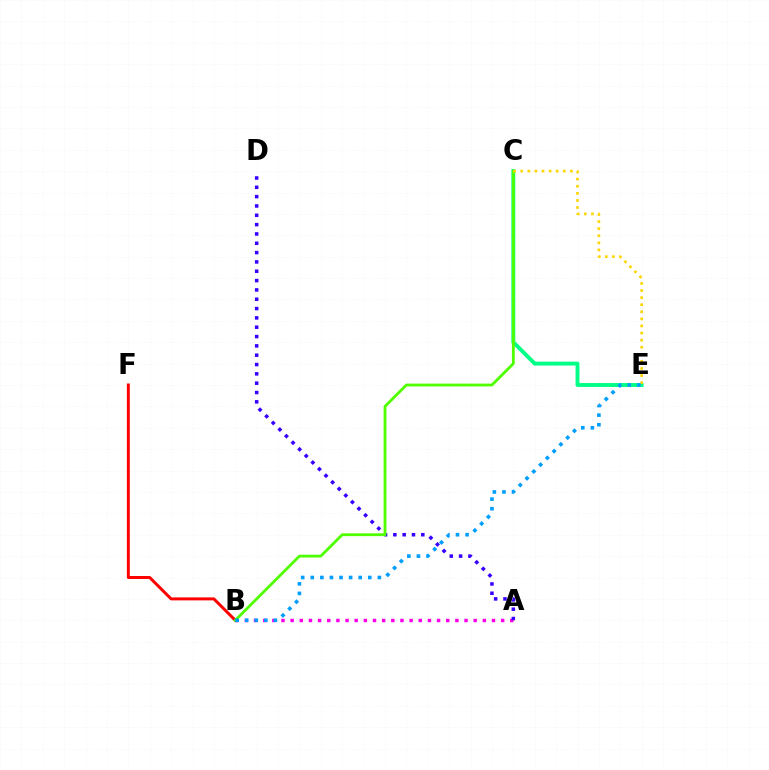{('A', 'B'): [{'color': '#ff00ed', 'line_style': 'dotted', 'thickness': 2.49}], ('A', 'D'): [{'color': '#3700ff', 'line_style': 'dotted', 'thickness': 2.53}], ('C', 'E'): [{'color': '#00ff86', 'line_style': 'solid', 'thickness': 2.81}, {'color': '#ffd500', 'line_style': 'dotted', 'thickness': 1.93}], ('B', 'F'): [{'color': '#ff0000', 'line_style': 'solid', 'thickness': 2.14}], ('B', 'C'): [{'color': '#4fff00', 'line_style': 'solid', 'thickness': 2.02}], ('B', 'E'): [{'color': '#009eff', 'line_style': 'dotted', 'thickness': 2.6}]}